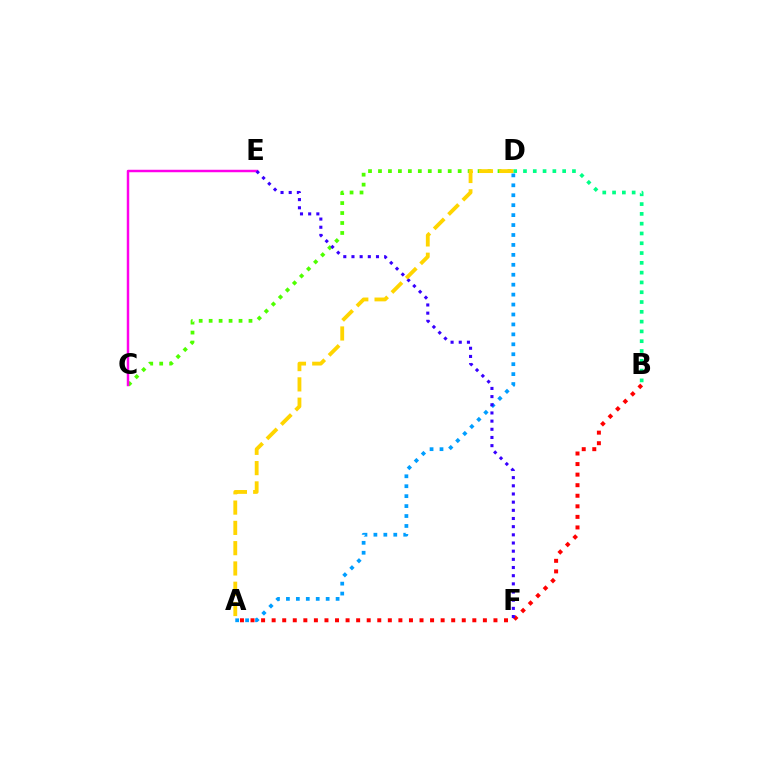{('A', 'D'): [{'color': '#009eff', 'line_style': 'dotted', 'thickness': 2.7}, {'color': '#ffd500', 'line_style': 'dashed', 'thickness': 2.76}], ('C', 'D'): [{'color': '#4fff00', 'line_style': 'dotted', 'thickness': 2.71}], ('C', 'E'): [{'color': '#ff00ed', 'line_style': 'solid', 'thickness': 1.78}], ('A', 'B'): [{'color': '#ff0000', 'line_style': 'dotted', 'thickness': 2.87}], ('B', 'D'): [{'color': '#00ff86', 'line_style': 'dotted', 'thickness': 2.66}], ('E', 'F'): [{'color': '#3700ff', 'line_style': 'dotted', 'thickness': 2.22}]}